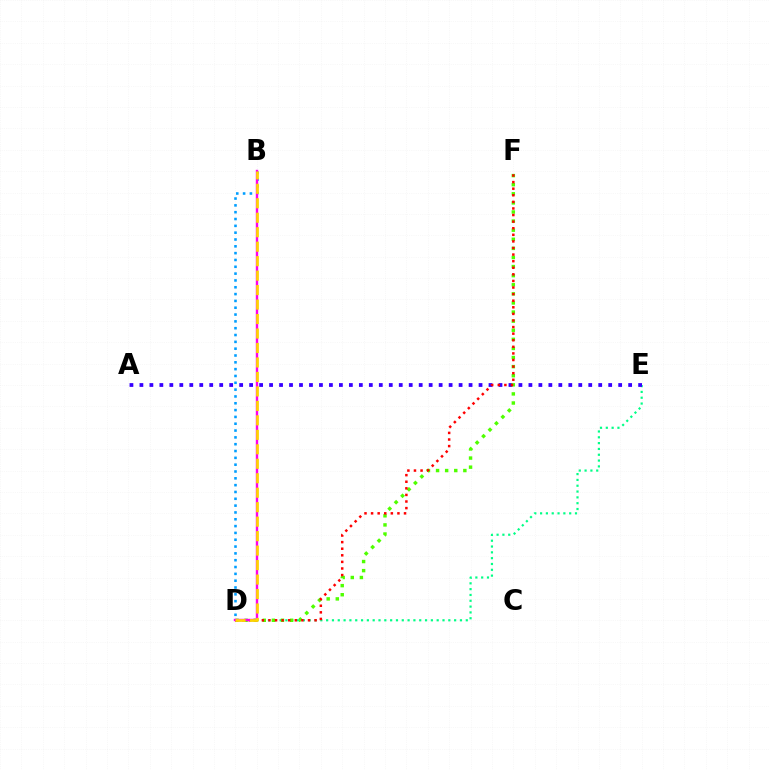{('D', 'E'): [{'color': '#00ff86', 'line_style': 'dotted', 'thickness': 1.58}], ('A', 'E'): [{'color': '#3700ff', 'line_style': 'dotted', 'thickness': 2.71}], ('D', 'F'): [{'color': '#4fff00', 'line_style': 'dotted', 'thickness': 2.47}, {'color': '#ff0000', 'line_style': 'dotted', 'thickness': 1.79}], ('B', 'D'): [{'color': '#009eff', 'line_style': 'dotted', 'thickness': 1.85}, {'color': '#ff00ed', 'line_style': 'solid', 'thickness': 1.73}, {'color': '#ffd500', 'line_style': 'dashed', 'thickness': 1.97}]}